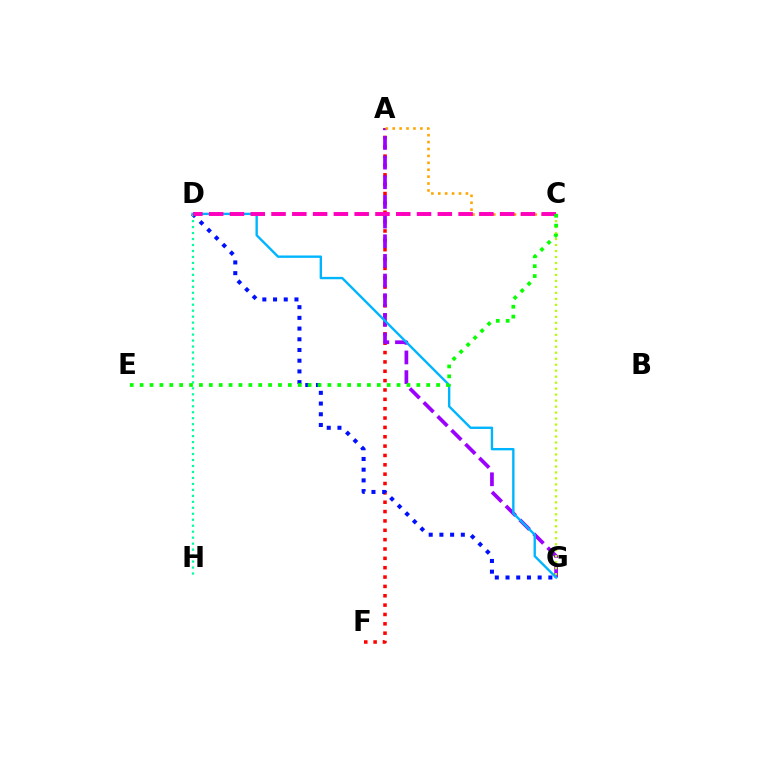{('A', 'F'): [{'color': '#ff0000', 'line_style': 'dotted', 'thickness': 2.54}], ('A', 'G'): [{'color': '#9b00ff', 'line_style': 'dashed', 'thickness': 2.67}], ('D', 'G'): [{'color': '#0010ff', 'line_style': 'dotted', 'thickness': 2.91}, {'color': '#00b5ff', 'line_style': 'solid', 'thickness': 1.71}], ('C', 'G'): [{'color': '#b3ff00', 'line_style': 'dotted', 'thickness': 1.63}], ('A', 'C'): [{'color': '#ffa500', 'line_style': 'dotted', 'thickness': 1.88}], ('D', 'H'): [{'color': '#00ff9d', 'line_style': 'dotted', 'thickness': 1.62}], ('C', 'D'): [{'color': '#ff00bd', 'line_style': 'dashed', 'thickness': 2.82}], ('C', 'E'): [{'color': '#08ff00', 'line_style': 'dotted', 'thickness': 2.68}]}